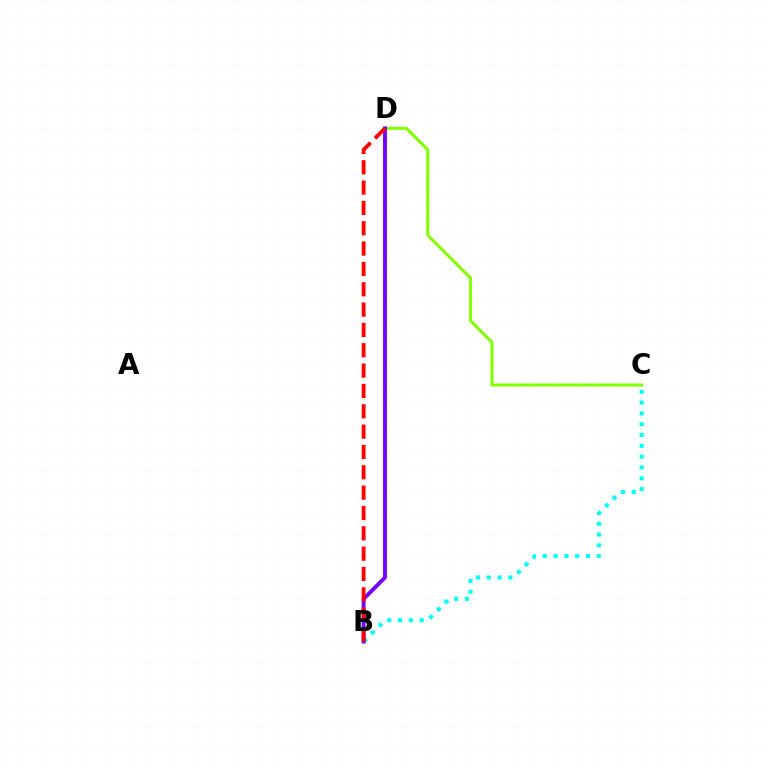{('C', 'D'): [{'color': '#84ff00', 'line_style': 'solid', 'thickness': 2.19}], ('B', 'C'): [{'color': '#00fff6', 'line_style': 'dotted', 'thickness': 2.94}], ('B', 'D'): [{'color': '#7200ff', 'line_style': 'solid', 'thickness': 2.79}, {'color': '#ff0000', 'line_style': 'dashed', 'thickness': 2.76}]}